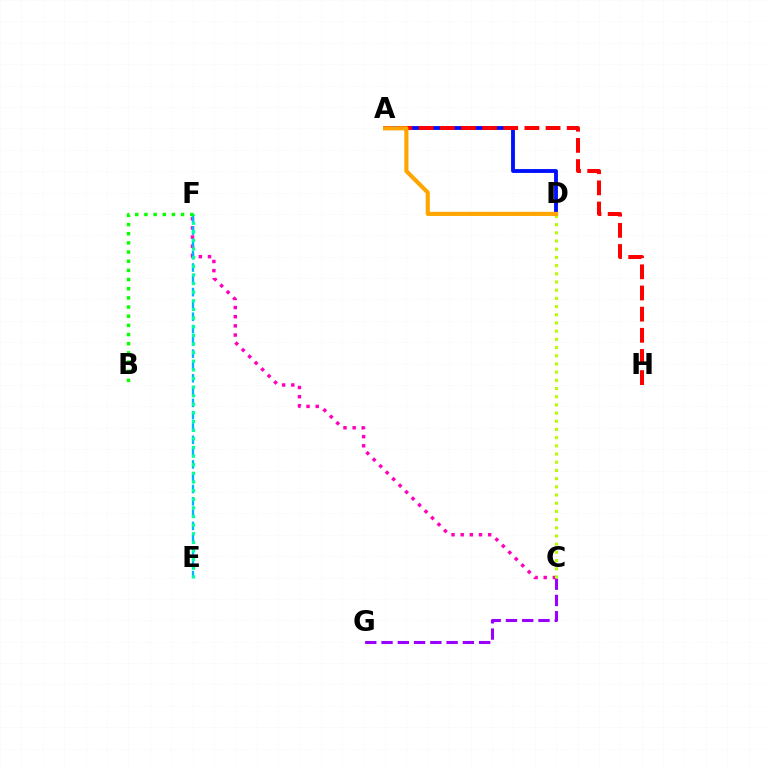{('C', 'F'): [{'color': '#ff00bd', 'line_style': 'dotted', 'thickness': 2.49}], ('E', 'F'): [{'color': '#00b5ff', 'line_style': 'dashed', 'thickness': 1.67}, {'color': '#00ff9d', 'line_style': 'dotted', 'thickness': 2.34}], ('C', 'G'): [{'color': '#9b00ff', 'line_style': 'dashed', 'thickness': 2.21}], ('A', 'D'): [{'color': '#0010ff', 'line_style': 'solid', 'thickness': 2.77}, {'color': '#ffa500', 'line_style': 'solid', 'thickness': 2.98}], ('B', 'F'): [{'color': '#08ff00', 'line_style': 'dotted', 'thickness': 2.49}], ('C', 'D'): [{'color': '#b3ff00', 'line_style': 'dotted', 'thickness': 2.23}], ('A', 'H'): [{'color': '#ff0000', 'line_style': 'dashed', 'thickness': 2.87}]}